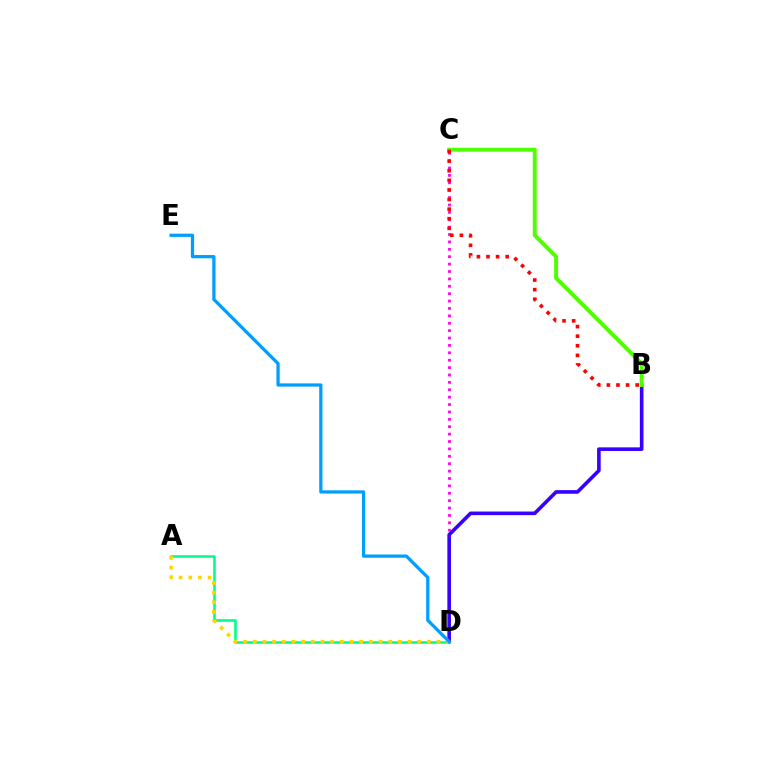{('C', 'D'): [{'color': '#ff00ed', 'line_style': 'dotted', 'thickness': 2.01}], ('B', 'D'): [{'color': '#3700ff', 'line_style': 'solid', 'thickness': 2.6}], ('B', 'C'): [{'color': '#4fff00', 'line_style': 'solid', 'thickness': 2.84}, {'color': '#ff0000', 'line_style': 'dotted', 'thickness': 2.61}], ('A', 'D'): [{'color': '#00ff86', 'line_style': 'solid', 'thickness': 1.85}, {'color': '#ffd500', 'line_style': 'dotted', 'thickness': 2.63}], ('D', 'E'): [{'color': '#009eff', 'line_style': 'solid', 'thickness': 2.34}]}